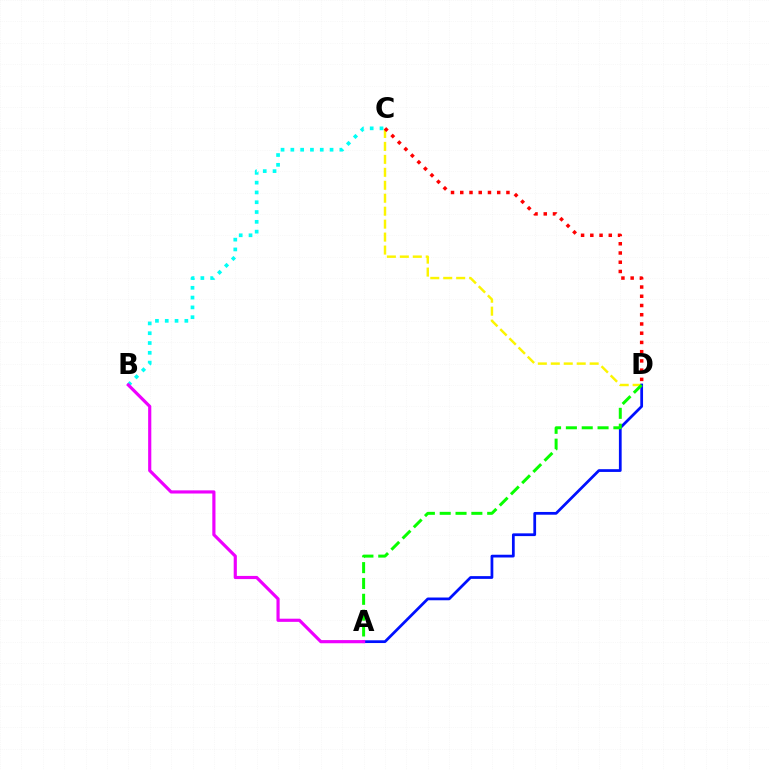{('C', 'D'): [{'color': '#fcf500', 'line_style': 'dashed', 'thickness': 1.76}, {'color': '#ff0000', 'line_style': 'dotted', 'thickness': 2.51}], ('A', 'D'): [{'color': '#0010ff', 'line_style': 'solid', 'thickness': 1.98}, {'color': '#08ff00', 'line_style': 'dashed', 'thickness': 2.15}], ('B', 'C'): [{'color': '#00fff6', 'line_style': 'dotted', 'thickness': 2.66}], ('A', 'B'): [{'color': '#ee00ff', 'line_style': 'solid', 'thickness': 2.28}]}